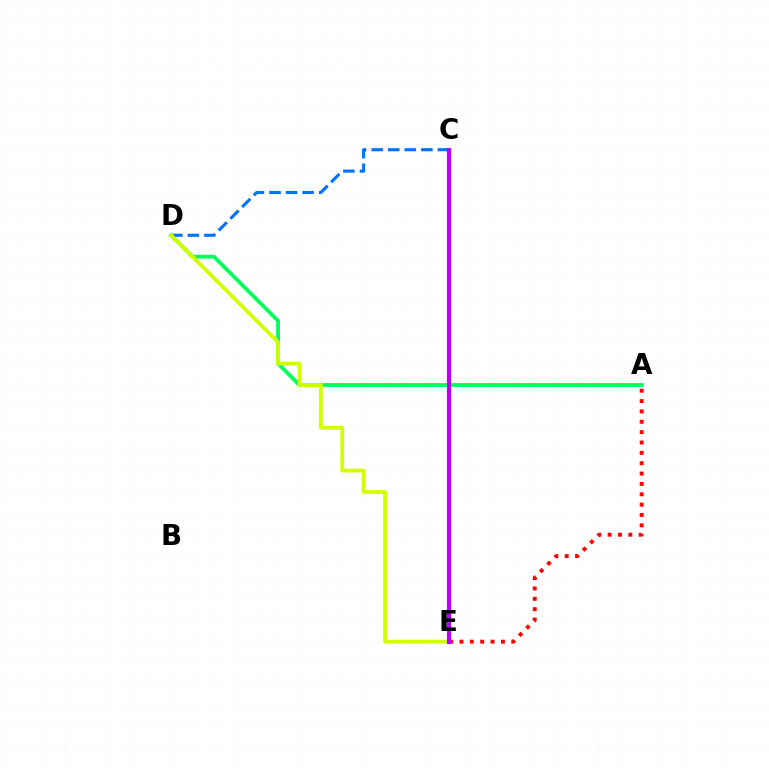{('C', 'D'): [{'color': '#0074ff', 'line_style': 'dashed', 'thickness': 2.25}], ('A', 'D'): [{'color': '#00ff5c', 'line_style': 'solid', 'thickness': 2.75}], ('D', 'E'): [{'color': '#d1ff00', 'line_style': 'solid', 'thickness': 2.72}], ('A', 'E'): [{'color': '#ff0000', 'line_style': 'dotted', 'thickness': 2.81}], ('C', 'E'): [{'color': '#b900ff', 'line_style': 'solid', 'thickness': 2.99}]}